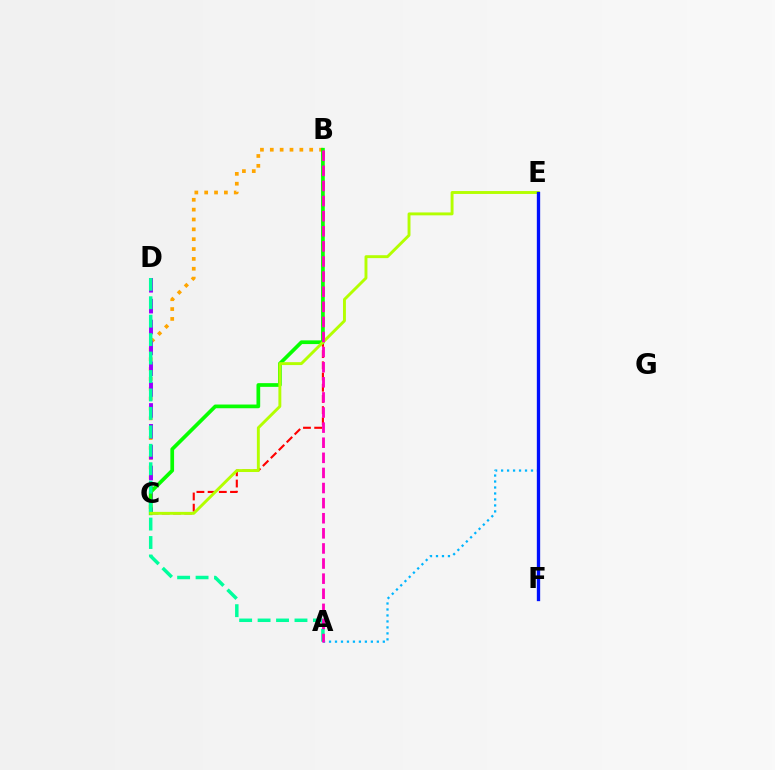{('B', 'C'): [{'color': '#ff0000', 'line_style': 'dashed', 'thickness': 1.52}, {'color': '#ffa500', 'line_style': 'dotted', 'thickness': 2.68}, {'color': '#08ff00', 'line_style': 'solid', 'thickness': 2.67}], ('C', 'D'): [{'color': '#9b00ff', 'line_style': 'dashed', 'thickness': 2.83}], ('A', 'E'): [{'color': '#00b5ff', 'line_style': 'dotted', 'thickness': 1.62}], ('A', 'D'): [{'color': '#00ff9d', 'line_style': 'dashed', 'thickness': 2.51}], ('C', 'E'): [{'color': '#b3ff00', 'line_style': 'solid', 'thickness': 2.09}], ('A', 'B'): [{'color': '#ff00bd', 'line_style': 'dashed', 'thickness': 2.05}], ('E', 'F'): [{'color': '#0010ff', 'line_style': 'solid', 'thickness': 2.4}]}